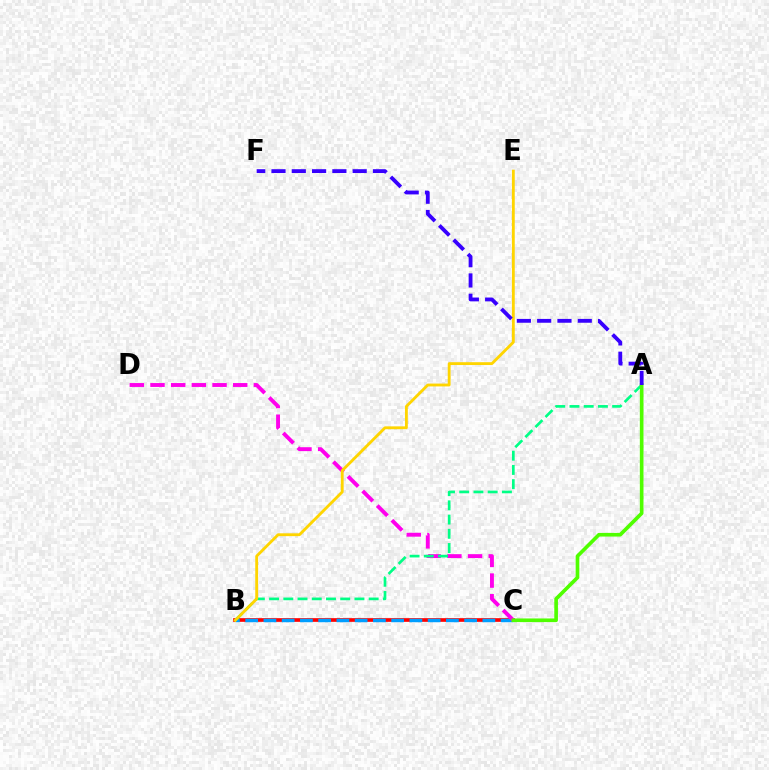{('B', 'C'): [{'color': '#ff0000', 'line_style': 'solid', 'thickness': 2.64}, {'color': '#009eff', 'line_style': 'dashed', 'thickness': 2.48}], ('C', 'D'): [{'color': '#ff00ed', 'line_style': 'dashed', 'thickness': 2.81}], ('A', 'B'): [{'color': '#00ff86', 'line_style': 'dashed', 'thickness': 1.93}], ('A', 'C'): [{'color': '#4fff00', 'line_style': 'solid', 'thickness': 2.63}], ('B', 'E'): [{'color': '#ffd500', 'line_style': 'solid', 'thickness': 2.05}], ('A', 'F'): [{'color': '#3700ff', 'line_style': 'dashed', 'thickness': 2.76}]}